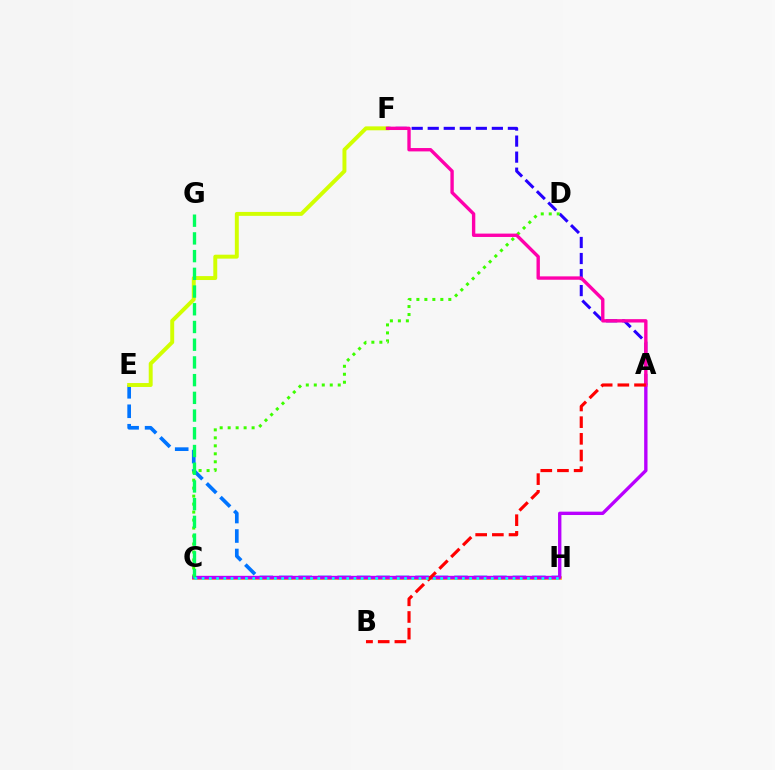{('A', 'F'): [{'color': '#2500ff', 'line_style': 'dashed', 'thickness': 2.18}, {'color': '#ff00ac', 'line_style': 'solid', 'thickness': 2.43}], ('E', 'H'): [{'color': '#0074ff', 'line_style': 'dashed', 'thickness': 2.64}], ('C', 'H'): [{'color': '#ff9400', 'line_style': 'solid', 'thickness': 2.56}, {'color': '#00fff6', 'line_style': 'dotted', 'thickness': 1.96}], ('C', 'D'): [{'color': '#3dff00', 'line_style': 'dotted', 'thickness': 2.17}], ('A', 'C'): [{'color': '#b900ff', 'line_style': 'solid', 'thickness': 2.42}], ('E', 'F'): [{'color': '#d1ff00', 'line_style': 'solid', 'thickness': 2.83}], ('A', 'B'): [{'color': '#ff0000', 'line_style': 'dashed', 'thickness': 2.26}], ('C', 'G'): [{'color': '#00ff5c', 'line_style': 'dashed', 'thickness': 2.41}]}